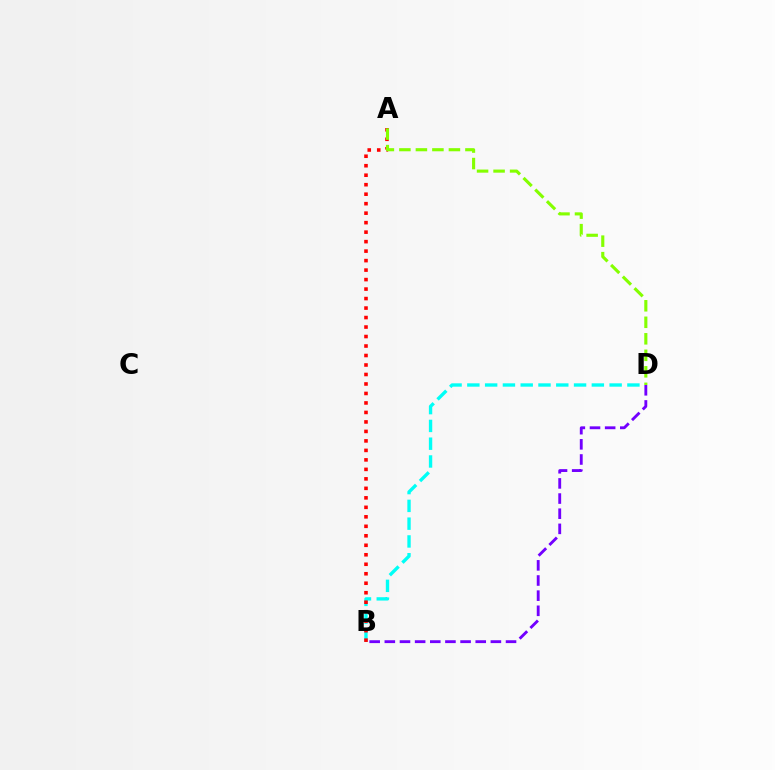{('B', 'D'): [{'color': '#00fff6', 'line_style': 'dashed', 'thickness': 2.42}, {'color': '#7200ff', 'line_style': 'dashed', 'thickness': 2.06}], ('A', 'B'): [{'color': '#ff0000', 'line_style': 'dotted', 'thickness': 2.58}], ('A', 'D'): [{'color': '#84ff00', 'line_style': 'dashed', 'thickness': 2.24}]}